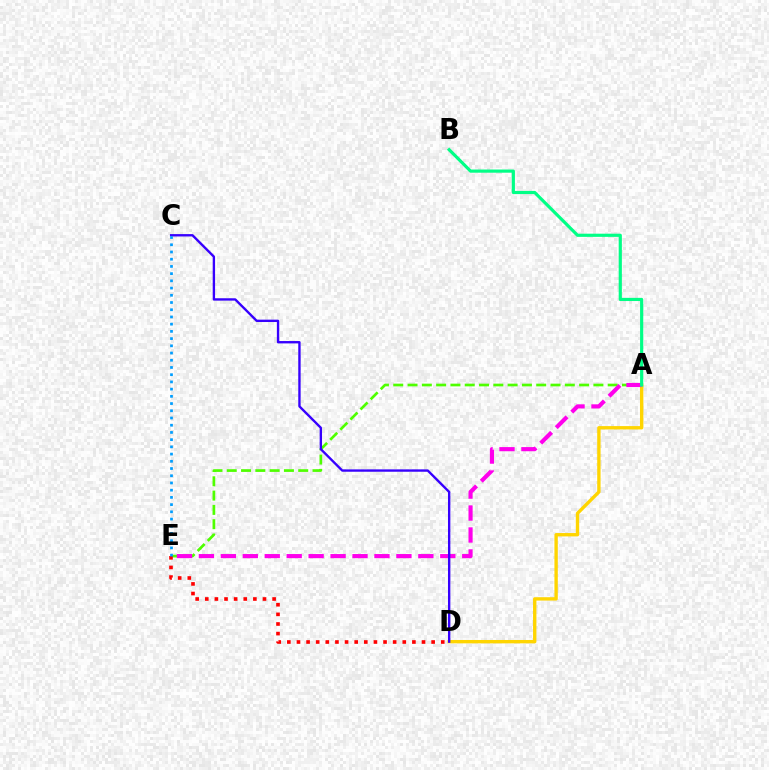{('A', 'E'): [{'color': '#4fff00', 'line_style': 'dashed', 'thickness': 1.94}, {'color': '#ff00ed', 'line_style': 'dashed', 'thickness': 2.98}], ('A', 'D'): [{'color': '#ffd500', 'line_style': 'solid', 'thickness': 2.42}], ('C', 'D'): [{'color': '#3700ff', 'line_style': 'solid', 'thickness': 1.7}], ('D', 'E'): [{'color': '#ff0000', 'line_style': 'dotted', 'thickness': 2.61}], ('C', 'E'): [{'color': '#009eff', 'line_style': 'dotted', 'thickness': 1.96}], ('A', 'B'): [{'color': '#00ff86', 'line_style': 'solid', 'thickness': 2.28}]}